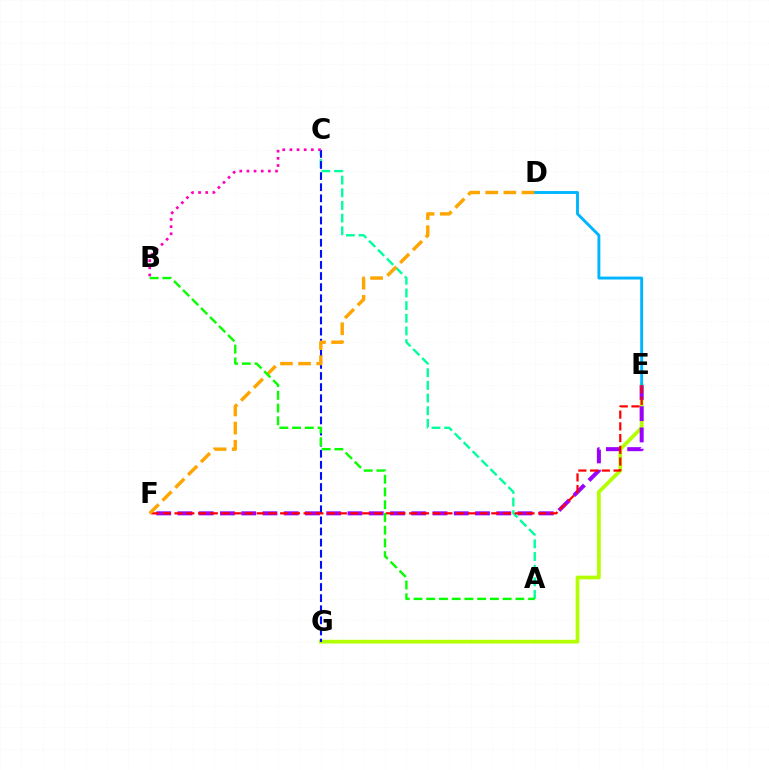{('A', 'C'): [{'color': '#00ff9d', 'line_style': 'dashed', 'thickness': 1.72}], ('E', 'G'): [{'color': '#b3ff00', 'line_style': 'solid', 'thickness': 2.68}], ('C', 'G'): [{'color': '#0010ff', 'line_style': 'dashed', 'thickness': 1.51}], ('B', 'C'): [{'color': '#ff00bd', 'line_style': 'dotted', 'thickness': 1.94}], ('E', 'F'): [{'color': '#9b00ff', 'line_style': 'dashed', 'thickness': 2.89}, {'color': '#ff0000', 'line_style': 'dashed', 'thickness': 1.59}], ('D', 'E'): [{'color': '#00b5ff', 'line_style': 'solid', 'thickness': 2.09}], ('D', 'F'): [{'color': '#ffa500', 'line_style': 'dashed', 'thickness': 2.46}], ('A', 'B'): [{'color': '#08ff00', 'line_style': 'dashed', 'thickness': 1.73}]}